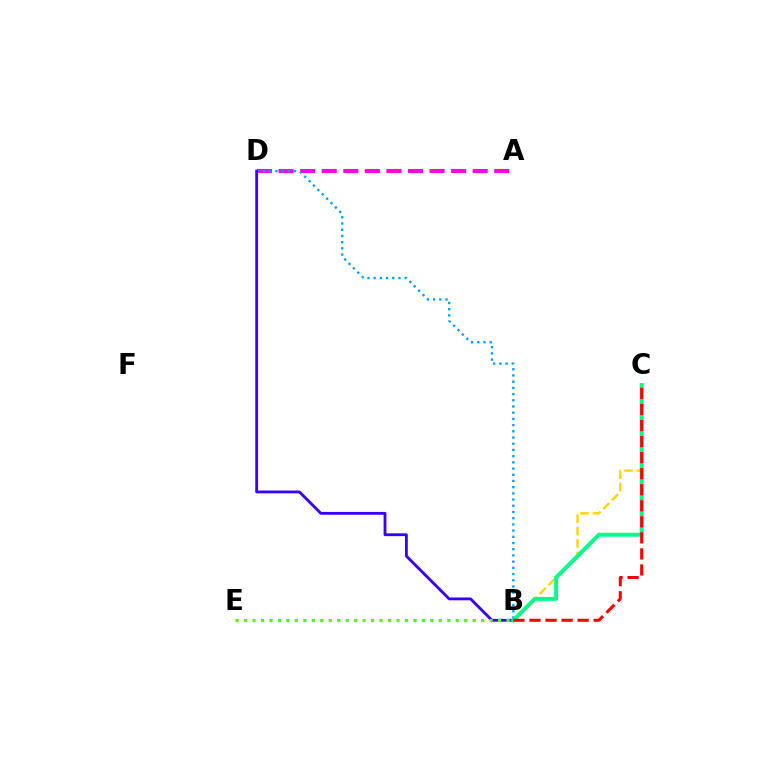{('A', 'D'): [{'color': '#ff00ed', 'line_style': 'dashed', 'thickness': 2.93}], ('B', 'D'): [{'color': '#009eff', 'line_style': 'dotted', 'thickness': 1.69}, {'color': '#3700ff', 'line_style': 'solid', 'thickness': 2.03}], ('B', 'C'): [{'color': '#ffd500', 'line_style': 'dashed', 'thickness': 1.68}, {'color': '#00ff86', 'line_style': 'solid', 'thickness': 2.85}, {'color': '#ff0000', 'line_style': 'dashed', 'thickness': 2.18}], ('B', 'E'): [{'color': '#4fff00', 'line_style': 'dotted', 'thickness': 2.3}]}